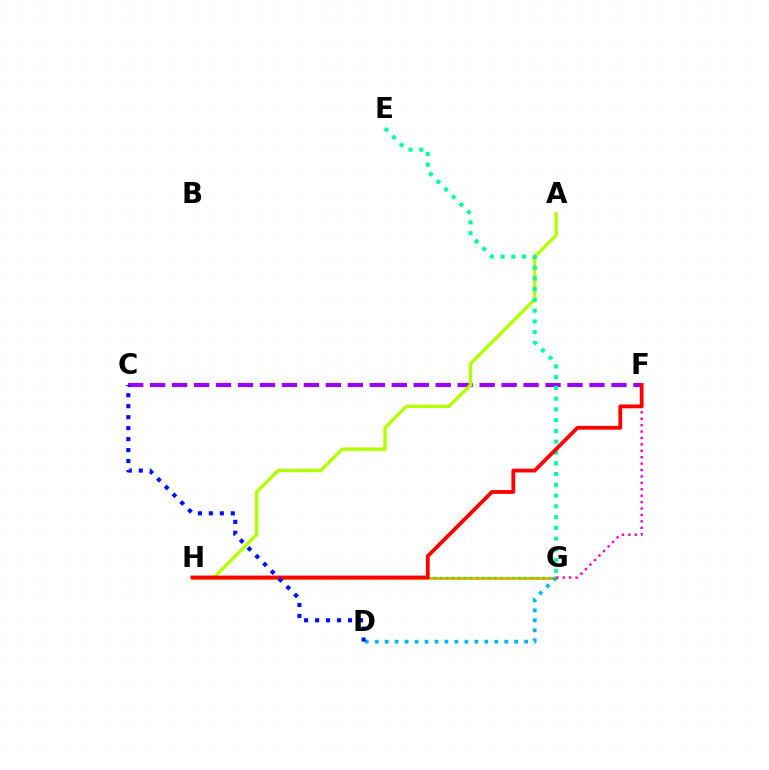{('C', 'F'): [{'color': '#9b00ff', 'line_style': 'dashed', 'thickness': 2.98}], ('G', 'H'): [{'color': '#ffa500', 'line_style': 'solid', 'thickness': 1.99}, {'color': '#08ff00', 'line_style': 'dotted', 'thickness': 1.64}], ('A', 'H'): [{'color': '#b3ff00', 'line_style': 'solid', 'thickness': 2.43}], ('D', 'G'): [{'color': '#00b5ff', 'line_style': 'dotted', 'thickness': 2.71}], ('F', 'G'): [{'color': '#ff00bd', 'line_style': 'dotted', 'thickness': 1.74}], ('E', 'G'): [{'color': '#00ff9d', 'line_style': 'dotted', 'thickness': 2.92}], ('F', 'H'): [{'color': '#ff0000', 'line_style': 'solid', 'thickness': 2.75}], ('C', 'D'): [{'color': '#0010ff', 'line_style': 'dotted', 'thickness': 2.98}]}